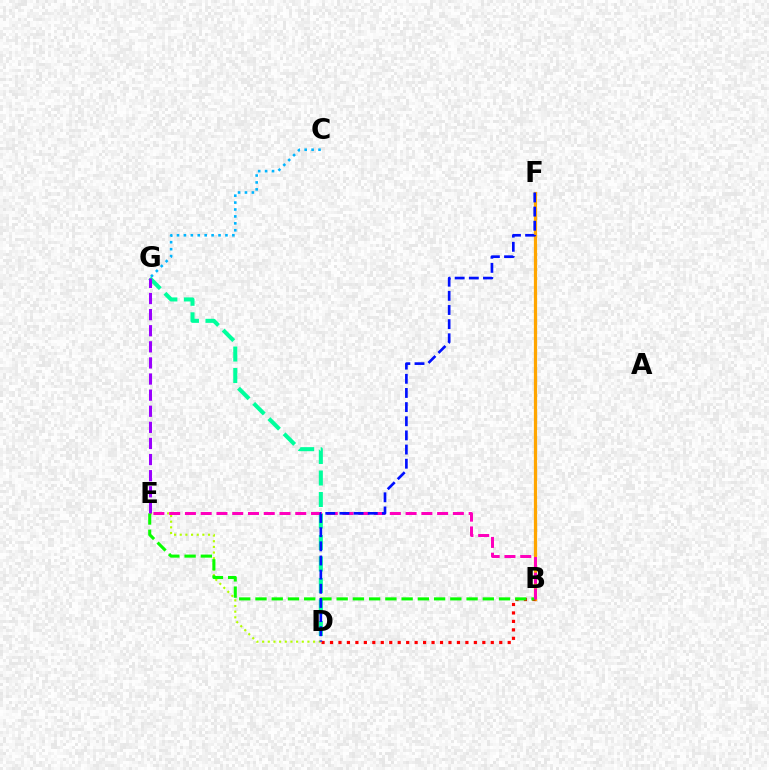{('B', 'F'): [{'color': '#ffa500', 'line_style': 'solid', 'thickness': 2.32}], ('B', 'D'): [{'color': '#ff0000', 'line_style': 'dotted', 'thickness': 2.3}], ('D', 'E'): [{'color': '#b3ff00', 'line_style': 'dotted', 'thickness': 1.54}], ('D', 'G'): [{'color': '#00ff9d', 'line_style': 'dashed', 'thickness': 2.92}], ('B', 'E'): [{'color': '#08ff00', 'line_style': 'dashed', 'thickness': 2.21}, {'color': '#ff00bd', 'line_style': 'dashed', 'thickness': 2.14}], ('E', 'G'): [{'color': '#9b00ff', 'line_style': 'dashed', 'thickness': 2.19}], ('D', 'F'): [{'color': '#0010ff', 'line_style': 'dashed', 'thickness': 1.92}], ('C', 'G'): [{'color': '#00b5ff', 'line_style': 'dotted', 'thickness': 1.88}]}